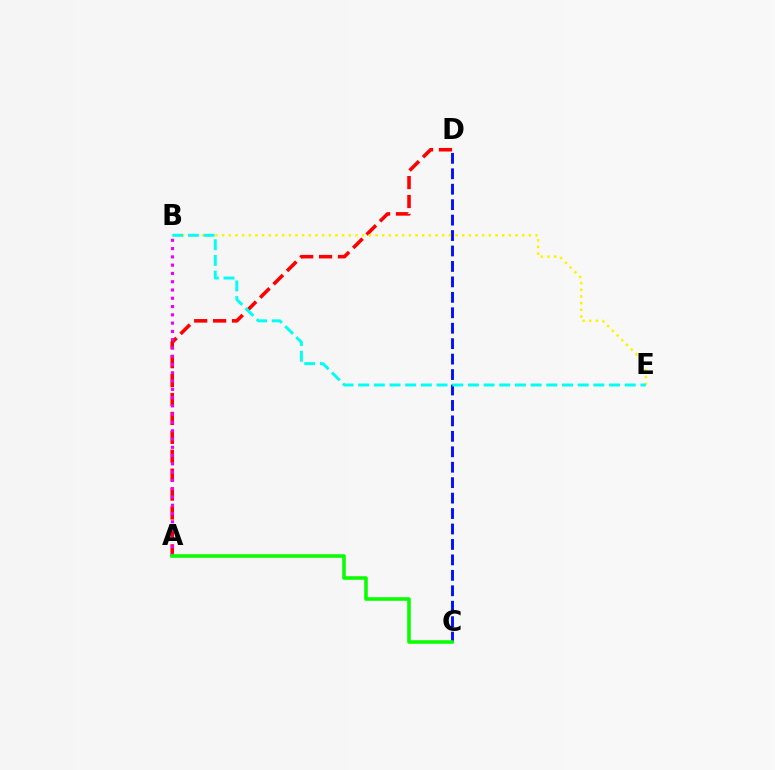{('A', 'D'): [{'color': '#ff0000', 'line_style': 'dashed', 'thickness': 2.57}], ('C', 'D'): [{'color': '#0010ff', 'line_style': 'dashed', 'thickness': 2.1}], ('B', 'E'): [{'color': '#fcf500', 'line_style': 'dotted', 'thickness': 1.81}, {'color': '#00fff6', 'line_style': 'dashed', 'thickness': 2.13}], ('A', 'B'): [{'color': '#ee00ff', 'line_style': 'dotted', 'thickness': 2.25}], ('A', 'C'): [{'color': '#08ff00', 'line_style': 'solid', 'thickness': 2.55}]}